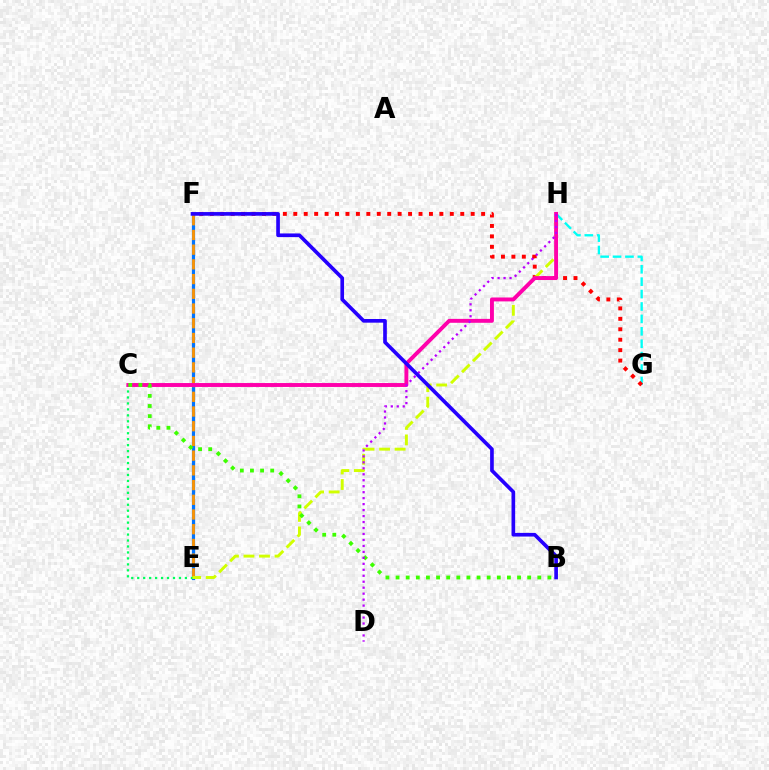{('E', 'F'): [{'color': '#0074ff', 'line_style': 'solid', 'thickness': 2.31}, {'color': '#ff9400', 'line_style': 'dashed', 'thickness': 2.0}], ('G', 'H'): [{'color': '#00fff6', 'line_style': 'dashed', 'thickness': 1.69}], ('F', 'G'): [{'color': '#ff0000', 'line_style': 'dotted', 'thickness': 2.84}], ('C', 'E'): [{'color': '#00ff5c', 'line_style': 'dotted', 'thickness': 1.62}], ('E', 'H'): [{'color': '#d1ff00', 'line_style': 'dashed', 'thickness': 2.11}], ('C', 'H'): [{'color': '#ff00ac', 'line_style': 'solid', 'thickness': 2.82}], ('B', 'C'): [{'color': '#3dff00', 'line_style': 'dotted', 'thickness': 2.75}], ('D', 'H'): [{'color': '#b900ff', 'line_style': 'dotted', 'thickness': 1.62}], ('B', 'F'): [{'color': '#2500ff', 'line_style': 'solid', 'thickness': 2.64}]}